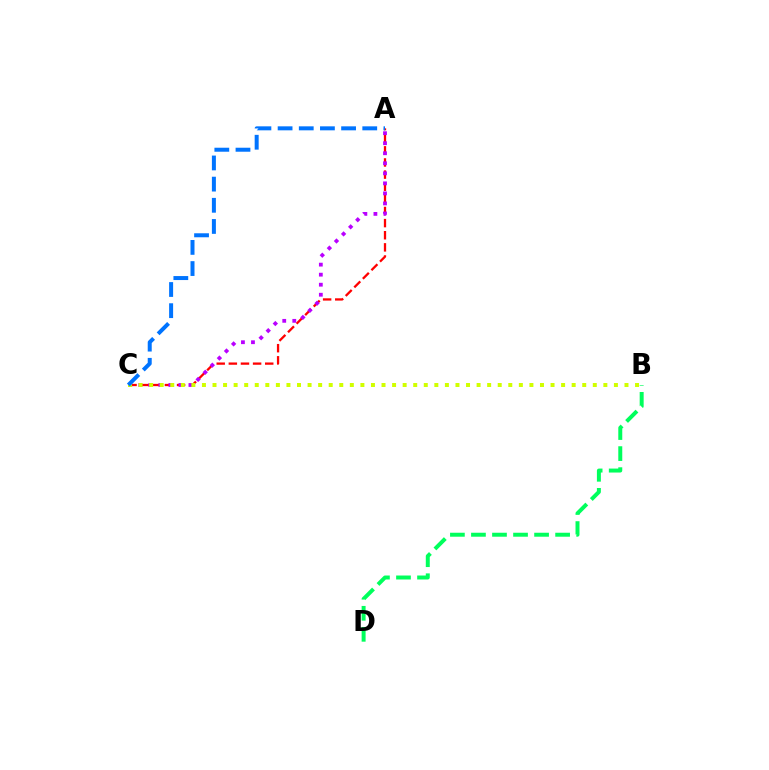{('A', 'C'): [{'color': '#ff0000', 'line_style': 'dashed', 'thickness': 1.65}, {'color': '#b900ff', 'line_style': 'dotted', 'thickness': 2.73}, {'color': '#0074ff', 'line_style': 'dashed', 'thickness': 2.88}], ('B', 'D'): [{'color': '#00ff5c', 'line_style': 'dashed', 'thickness': 2.86}], ('B', 'C'): [{'color': '#d1ff00', 'line_style': 'dotted', 'thickness': 2.87}]}